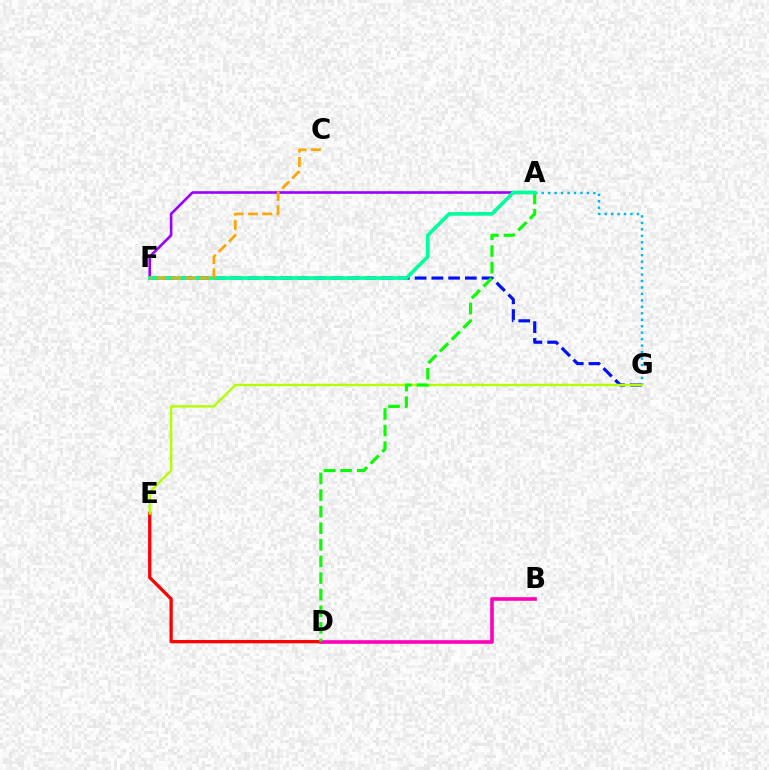{('A', 'F'): [{'color': '#9b00ff', 'line_style': 'solid', 'thickness': 1.88}, {'color': '#00ff9d', 'line_style': 'solid', 'thickness': 2.64}], ('F', 'G'): [{'color': '#0010ff', 'line_style': 'dashed', 'thickness': 2.27}], ('A', 'G'): [{'color': '#00b5ff', 'line_style': 'dotted', 'thickness': 1.76}], ('D', 'E'): [{'color': '#ff0000', 'line_style': 'solid', 'thickness': 2.36}], ('E', 'G'): [{'color': '#b3ff00', 'line_style': 'solid', 'thickness': 1.73}], ('B', 'D'): [{'color': '#ff00bd', 'line_style': 'solid', 'thickness': 2.6}], ('A', 'D'): [{'color': '#08ff00', 'line_style': 'dashed', 'thickness': 2.25}], ('C', 'F'): [{'color': '#ffa500', 'line_style': 'dashed', 'thickness': 1.95}]}